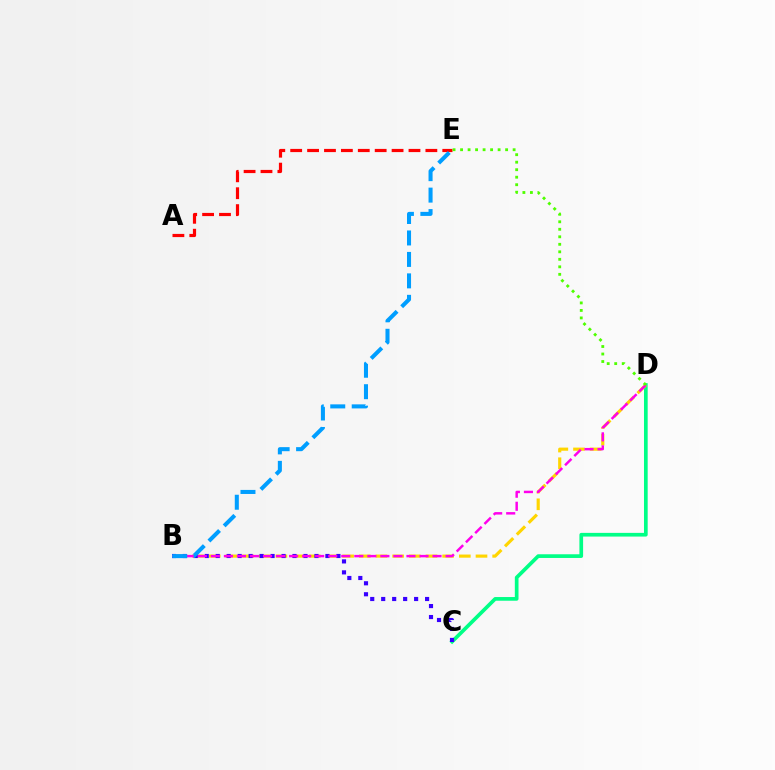{('C', 'D'): [{'color': '#00ff86', 'line_style': 'solid', 'thickness': 2.66}], ('B', 'D'): [{'color': '#ffd500', 'line_style': 'dashed', 'thickness': 2.27}, {'color': '#ff00ed', 'line_style': 'dashed', 'thickness': 1.77}], ('A', 'E'): [{'color': '#ff0000', 'line_style': 'dashed', 'thickness': 2.3}], ('B', 'C'): [{'color': '#3700ff', 'line_style': 'dotted', 'thickness': 2.98}], ('B', 'E'): [{'color': '#009eff', 'line_style': 'dashed', 'thickness': 2.91}], ('D', 'E'): [{'color': '#4fff00', 'line_style': 'dotted', 'thickness': 2.04}]}